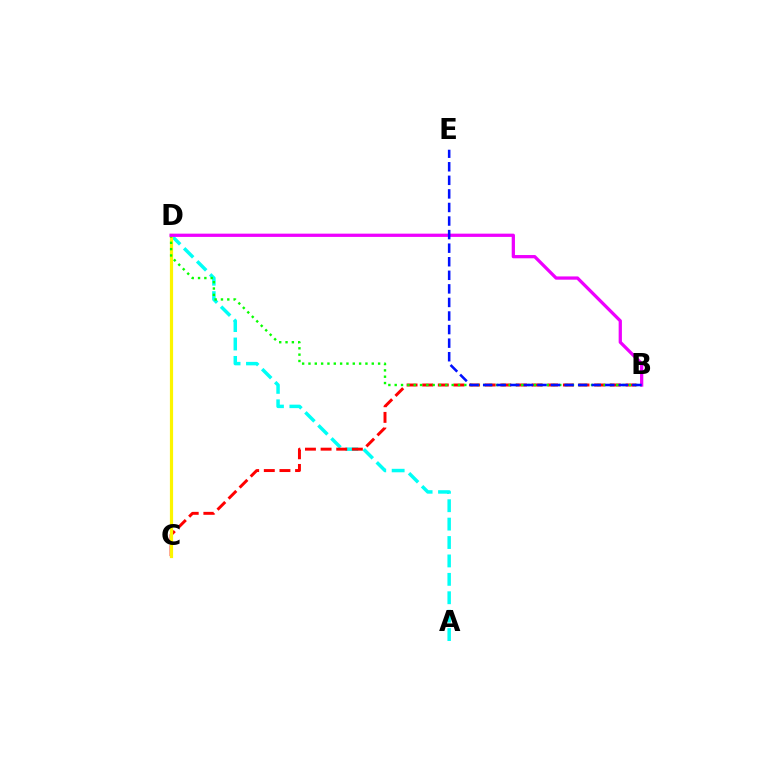{('A', 'D'): [{'color': '#00fff6', 'line_style': 'dashed', 'thickness': 2.5}], ('B', 'C'): [{'color': '#ff0000', 'line_style': 'dashed', 'thickness': 2.12}], ('C', 'D'): [{'color': '#fcf500', 'line_style': 'solid', 'thickness': 2.3}], ('B', 'D'): [{'color': '#08ff00', 'line_style': 'dotted', 'thickness': 1.72}, {'color': '#ee00ff', 'line_style': 'solid', 'thickness': 2.35}], ('B', 'E'): [{'color': '#0010ff', 'line_style': 'dashed', 'thickness': 1.84}]}